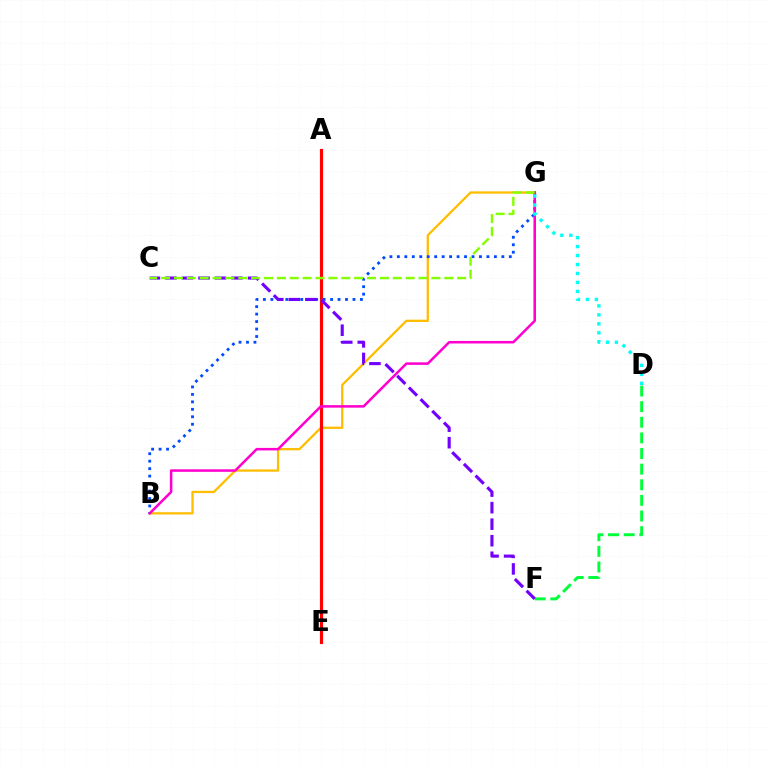{('B', 'G'): [{'color': '#ffbd00', 'line_style': 'solid', 'thickness': 1.64}, {'color': '#004bff', 'line_style': 'dotted', 'thickness': 2.03}, {'color': '#ff00cf', 'line_style': 'solid', 'thickness': 1.82}], ('A', 'E'): [{'color': '#ff0000', 'line_style': 'solid', 'thickness': 2.27}], ('D', 'F'): [{'color': '#00ff39', 'line_style': 'dashed', 'thickness': 2.12}], ('D', 'G'): [{'color': '#00fff6', 'line_style': 'dotted', 'thickness': 2.44}], ('C', 'F'): [{'color': '#7200ff', 'line_style': 'dashed', 'thickness': 2.25}], ('C', 'G'): [{'color': '#84ff00', 'line_style': 'dashed', 'thickness': 1.75}]}